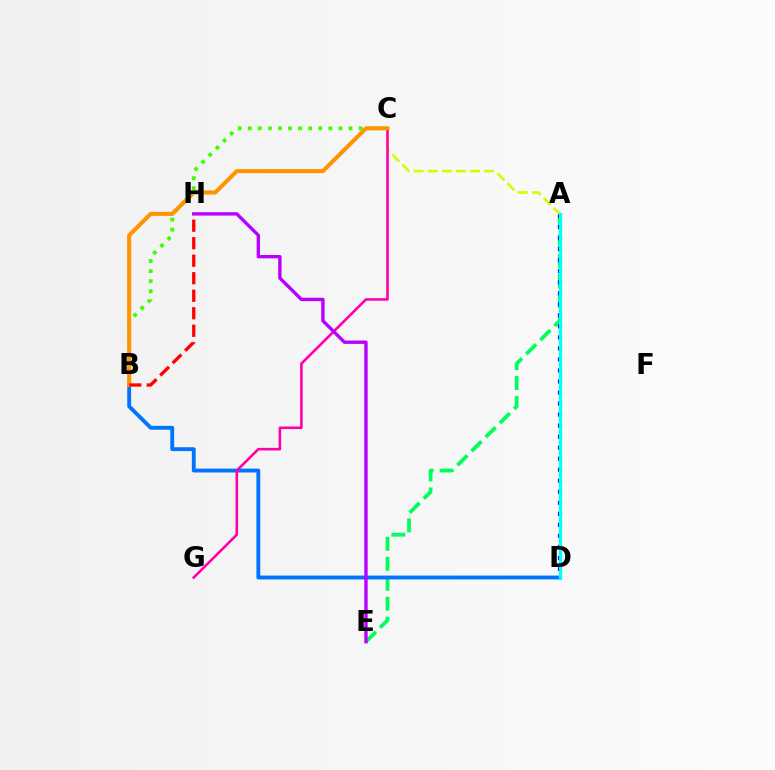{('A', 'E'): [{'color': '#00ff5c', 'line_style': 'dashed', 'thickness': 2.71}], ('B', 'C'): [{'color': '#3dff00', 'line_style': 'dotted', 'thickness': 2.74}, {'color': '#ff9400', 'line_style': 'solid', 'thickness': 2.94}], ('A', 'D'): [{'color': '#2500ff', 'line_style': 'dotted', 'thickness': 3.0}, {'color': '#00fff6', 'line_style': 'solid', 'thickness': 2.29}], ('A', 'C'): [{'color': '#d1ff00', 'line_style': 'dashed', 'thickness': 1.92}], ('B', 'D'): [{'color': '#0074ff', 'line_style': 'solid', 'thickness': 2.77}], ('C', 'G'): [{'color': '#ff00ac', 'line_style': 'solid', 'thickness': 1.87}], ('E', 'H'): [{'color': '#b900ff', 'line_style': 'solid', 'thickness': 2.43}], ('B', 'H'): [{'color': '#ff0000', 'line_style': 'dashed', 'thickness': 2.38}]}